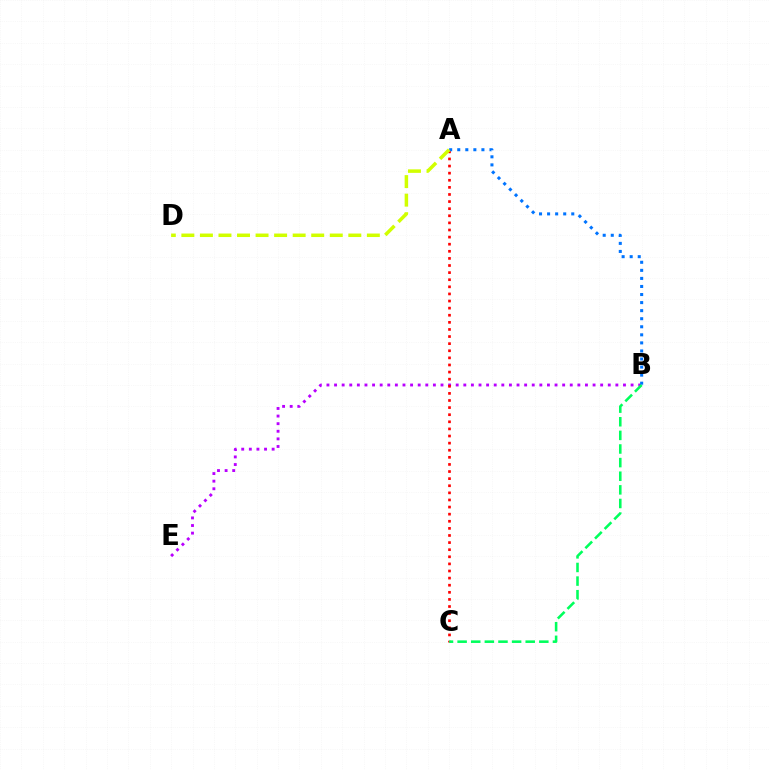{('B', 'E'): [{'color': '#b900ff', 'line_style': 'dotted', 'thickness': 2.07}], ('A', 'C'): [{'color': '#ff0000', 'line_style': 'dotted', 'thickness': 1.93}], ('A', 'B'): [{'color': '#0074ff', 'line_style': 'dotted', 'thickness': 2.19}], ('A', 'D'): [{'color': '#d1ff00', 'line_style': 'dashed', 'thickness': 2.52}], ('B', 'C'): [{'color': '#00ff5c', 'line_style': 'dashed', 'thickness': 1.85}]}